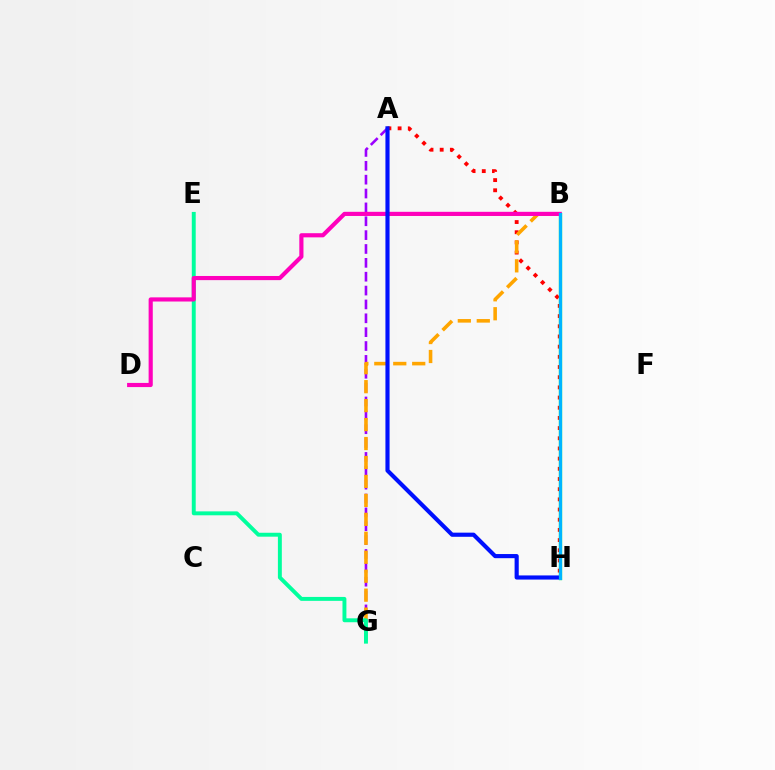{('A', 'G'): [{'color': '#9b00ff', 'line_style': 'dashed', 'thickness': 1.88}], ('A', 'H'): [{'color': '#ff0000', 'line_style': 'dotted', 'thickness': 2.77}, {'color': '#0010ff', 'line_style': 'solid', 'thickness': 2.98}], ('B', 'G'): [{'color': '#ffa500', 'line_style': 'dashed', 'thickness': 2.57}], ('B', 'H'): [{'color': '#08ff00', 'line_style': 'solid', 'thickness': 2.34}, {'color': '#00b5ff', 'line_style': 'solid', 'thickness': 2.29}], ('A', 'B'): [{'color': '#b3ff00', 'line_style': 'solid', 'thickness': 2.16}], ('E', 'G'): [{'color': '#00ff9d', 'line_style': 'solid', 'thickness': 2.82}], ('B', 'D'): [{'color': '#ff00bd', 'line_style': 'solid', 'thickness': 2.99}]}